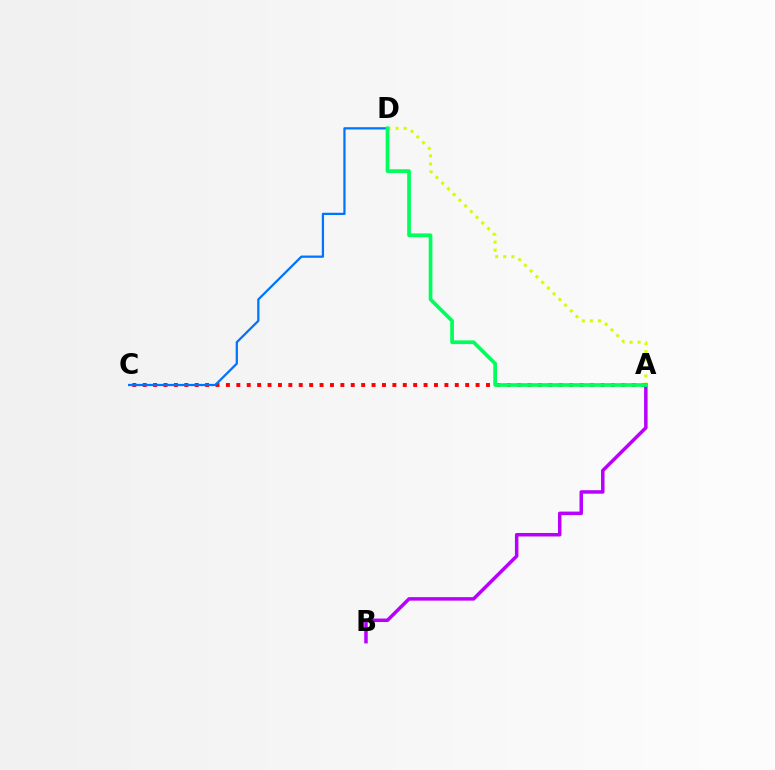{('A', 'C'): [{'color': '#ff0000', 'line_style': 'dotted', 'thickness': 2.83}], ('A', 'D'): [{'color': '#d1ff00', 'line_style': 'dotted', 'thickness': 2.19}, {'color': '#00ff5c', 'line_style': 'solid', 'thickness': 2.67}], ('A', 'B'): [{'color': '#b900ff', 'line_style': 'solid', 'thickness': 2.51}], ('C', 'D'): [{'color': '#0074ff', 'line_style': 'solid', 'thickness': 1.63}]}